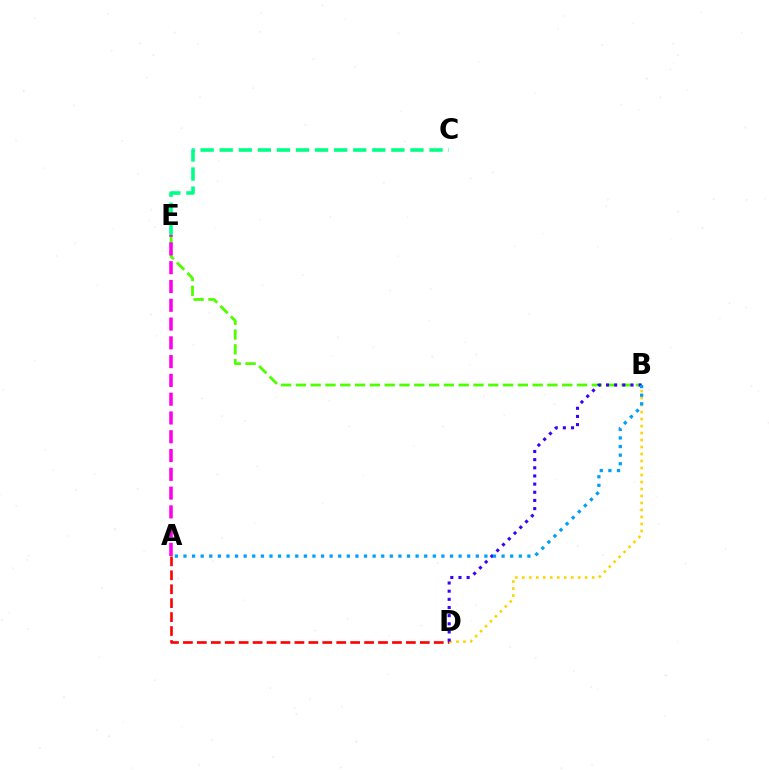{('C', 'E'): [{'color': '#00ff86', 'line_style': 'dashed', 'thickness': 2.59}], ('B', 'E'): [{'color': '#4fff00', 'line_style': 'dashed', 'thickness': 2.01}], ('A', 'D'): [{'color': '#ff0000', 'line_style': 'dashed', 'thickness': 1.89}], ('B', 'D'): [{'color': '#ffd500', 'line_style': 'dotted', 'thickness': 1.9}, {'color': '#3700ff', 'line_style': 'dotted', 'thickness': 2.22}], ('A', 'E'): [{'color': '#ff00ed', 'line_style': 'dashed', 'thickness': 2.55}], ('A', 'B'): [{'color': '#009eff', 'line_style': 'dotted', 'thickness': 2.34}]}